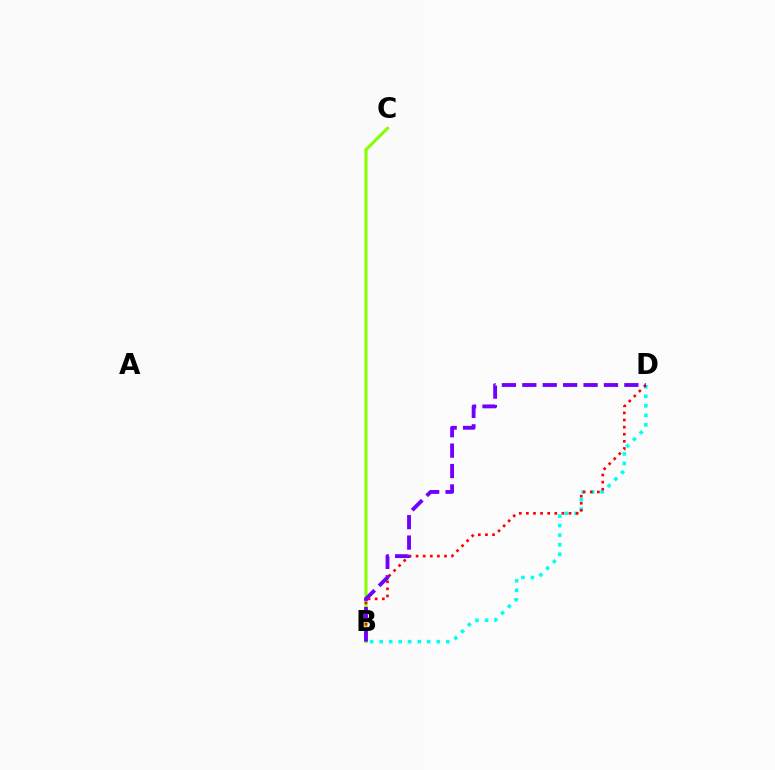{('B', 'D'): [{'color': '#00fff6', 'line_style': 'dotted', 'thickness': 2.59}, {'color': '#ff0000', 'line_style': 'dotted', 'thickness': 1.93}, {'color': '#7200ff', 'line_style': 'dashed', 'thickness': 2.77}], ('B', 'C'): [{'color': '#84ff00', 'line_style': 'solid', 'thickness': 2.24}]}